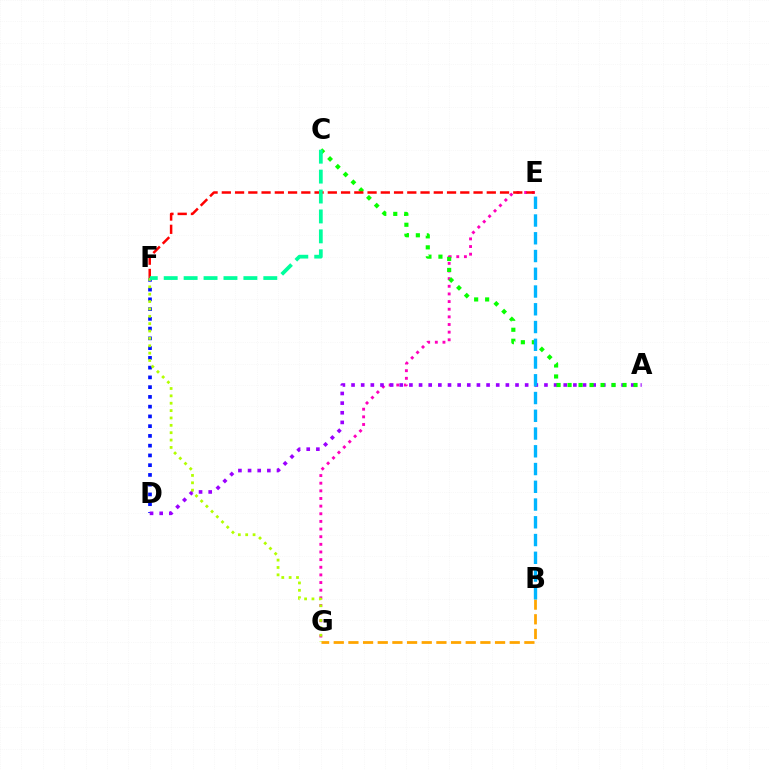{('D', 'F'): [{'color': '#0010ff', 'line_style': 'dotted', 'thickness': 2.65}], ('E', 'G'): [{'color': '#ff00bd', 'line_style': 'dotted', 'thickness': 2.08}], ('A', 'D'): [{'color': '#9b00ff', 'line_style': 'dotted', 'thickness': 2.62}], ('B', 'G'): [{'color': '#ffa500', 'line_style': 'dashed', 'thickness': 1.99}], ('A', 'C'): [{'color': '#08ff00', 'line_style': 'dotted', 'thickness': 2.99}], ('B', 'E'): [{'color': '#00b5ff', 'line_style': 'dashed', 'thickness': 2.41}], ('E', 'F'): [{'color': '#ff0000', 'line_style': 'dashed', 'thickness': 1.8}], ('F', 'G'): [{'color': '#b3ff00', 'line_style': 'dotted', 'thickness': 2.0}], ('C', 'F'): [{'color': '#00ff9d', 'line_style': 'dashed', 'thickness': 2.71}]}